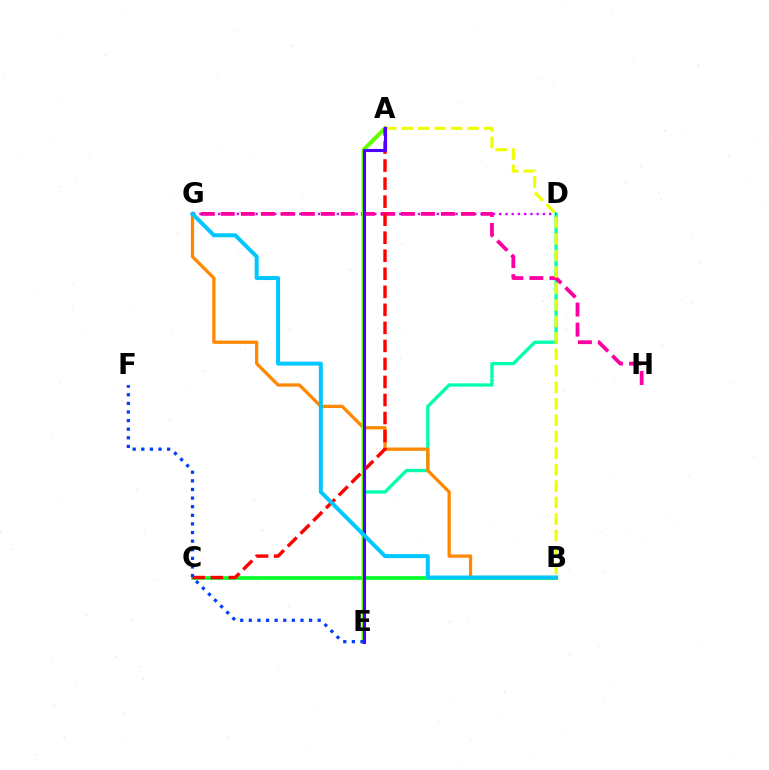{('D', 'E'): [{'color': '#00ffaf', 'line_style': 'solid', 'thickness': 2.38}], ('B', 'C'): [{'color': '#00ff27', 'line_style': 'solid', 'thickness': 2.61}], ('B', 'G'): [{'color': '#ff8800', 'line_style': 'solid', 'thickness': 2.35}, {'color': '#00c7ff', 'line_style': 'solid', 'thickness': 2.87}], ('D', 'G'): [{'color': '#d600ff', 'line_style': 'dotted', 'thickness': 1.7}], ('G', 'H'): [{'color': '#ff00a0', 'line_style': 'dashed', 'thickness': 2.72}], ('A', 'E'): [{'color': '#66ff00', 'line_style': 'solid', 'thickness': 2.91}, {'color': '#4f00ff', 'line_style': 'solid', 'thickness': 2.25}], ('A', 'B'): [{'color': '#eeff00', 'line_style': 'dashed', 'thickness': 2.24}], ('A', 'C'): [{'color': '#ff0000', 'line_style': 'dashed', 'thickness': 2.45}], ('E', 'F'): [{'color': '#003fff', 'line_style': 'dotted', 'thickness': 2.34}]}